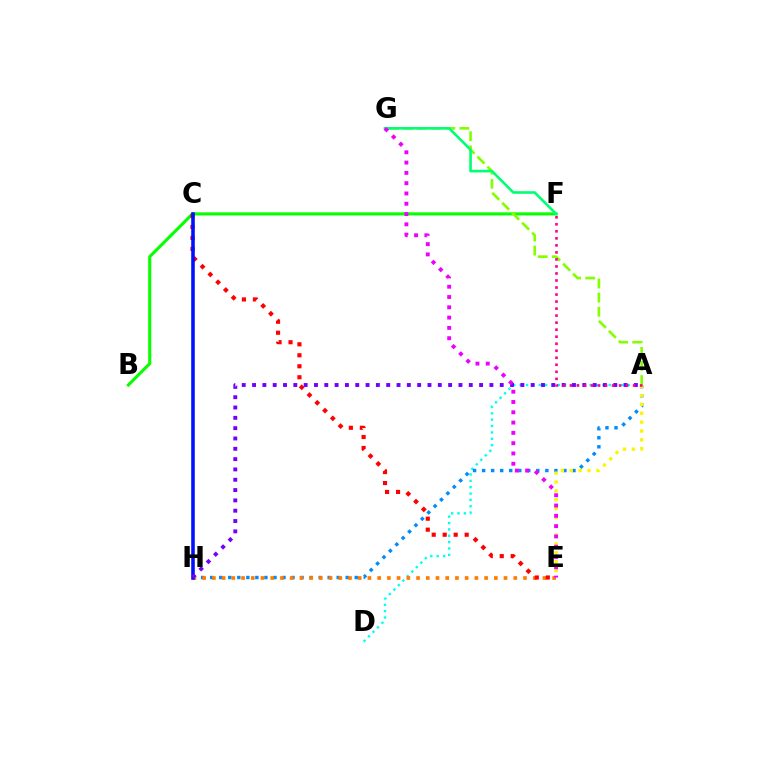{('A', 'D'): [{'color': '#00fff6', 'line_style': 'dotted', 'thickness': 1.73}], ('A', 'H'): [{'color': '#008cff', 'line_style': 'dotted', 'thickness': 2.45}, {'color': '#7200ff', 'line_style': 'dotted', 'thickness': 2.8}], ('E', 'H'): [{'color': '#ff7c00', 'line_style': 'dotted', 'thickness': 2.64}], ('A', 'E'): [{'color': '#fcf500', 'line_style': 'dotted', 'thickness': 2.41}], ('B', 'F'): [{'color': '#08ff00', 'line_style': 'solid', 'thickness': 2.22}], ('C', 'E'): [{'color': '#ff0000', 'line_style': 'dotted', 'thickness': 2.98}], ('A', 'G'): [{'color': '#84ff00', 'line_style': 'dashed', 'thickness': 1.91}], ('F', 'G'): [{'color': '#00ff74', 'line_style': 'solid', 'thickness': 1.9}], ('C', 'H'): [{'color': '#0010ff', 'line_style': 'solid', 'thickness': 2.57}], ('E', 'G'): [{'color': '#ee00ff', 'line_style': 'dotted', 'thickness': 2.8}], ('A', 'F'): [{'color': '#ff0094', 'line_style': 'dotted', 'thickness': 1.91}]}